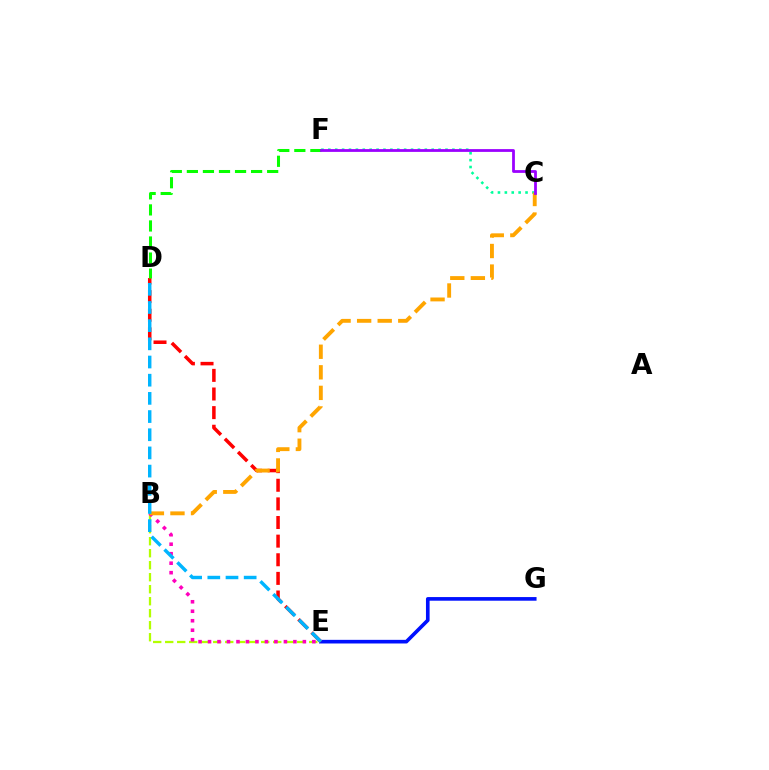{('B', 'E'): [{'color': '#b3ff00', 'line_style': 'dashed', 'thickness': 1.63}, {'color': '#ff00bd', 'line_style': 'dotted', 'thickness': 2.58}], ('C', 'F'): [{'color': '#00ff9d', 'line_style': 'dotted', 'thickness': 1.87}, {'color': '#9b00ff', 'line_style': 'solid', 'thickness': 2.0}], ('E', 'G'): [{'color': '#0010ff', 'line_style': 'solid', 'thickness': 2.62}], ('D', 'E'): [{'color': '#ff0000', 'line_style': 'dashed', 'thickness': 2.53}, {'color': '#00b5ff', 'line_style': 'dashed', 'thickness': 2.47}], ('B', 'C'): [{'color': '#ffa500', 'line_style': 'dashed', 'thickness': 2.79}], ('D', 'F'): [{'color': '#08ff00', 'line_style': 'dashed', 'thickness': 2.18}]}